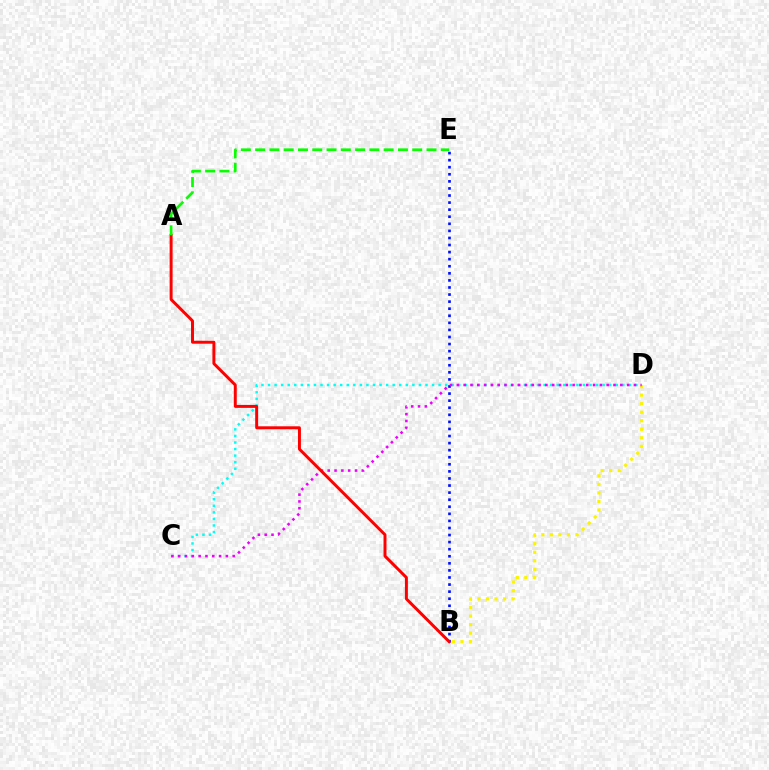{('B', 'E'): [{'color': '#0010ff', 'line_style': 'dotted', 'thickness': 1.92}], ('C', 'D'): [{'color': '#00fff6', 'line_style': 'dotted', 'thickness': 1.78}, {'color': '#ee00ff', 'line_style': 'dotted', 'thickness': 1.85}], ('B', 'D'): [{'color': '#fcf500', 'line_style': 'dotted', 'thickness': 2.32}], ('A', 'B'): [{'color': '#ff0000', 'line_style': 'solid', 'thickness': 2.13}], ('A', 'E'): [{'color': '#08ff00', 'line_style': 'dashed', 'thickness': 1.94}]}